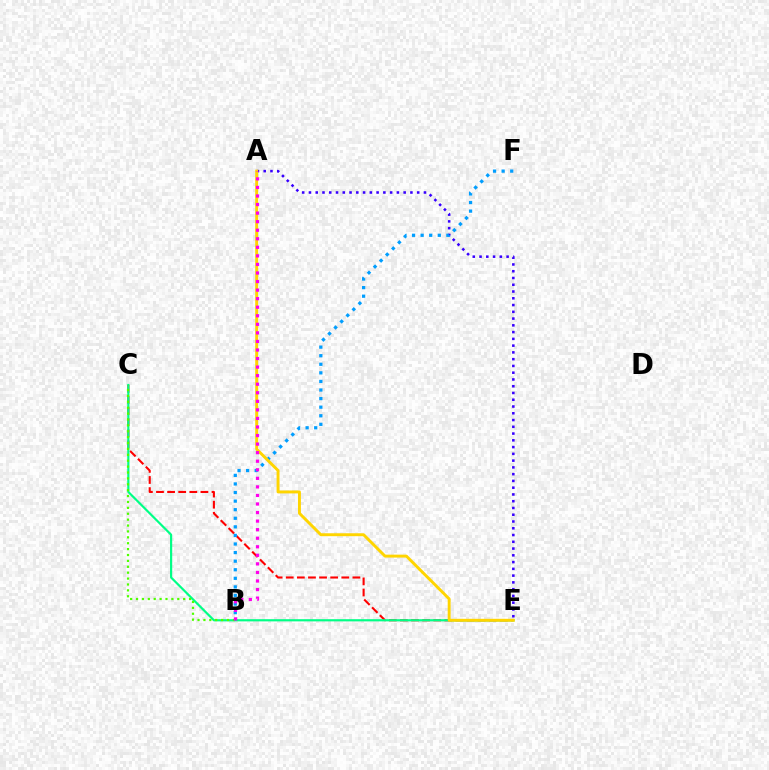{('C', 'E'): [{'color': '#ff0000', 'line_style': 'dashed', 'thickness': 1.51}, {'color': '#00ff86', 'line_style': 'solid', 'thickness': 1.57}], ('A', 'E'): [{'color': '#3700ff', 'line_style': 'dotted', 'thickness': 1.84}, {'color': '#ffd500', 'line_style': 'solid', 'thickness': 2.11}], ('B', 'C'): [{'color': '#4fff00', 'line_style': 'dotted', 'thickness': 1.6}], ('B', 'F'): [{'color': '#009eff', 'line_style': 'dotted', 'thickness': 2.33}], ('A', 'B'): [{'color': '#ff00ed', 'line_style': 'dotted', 'thickness': 2.32}]}